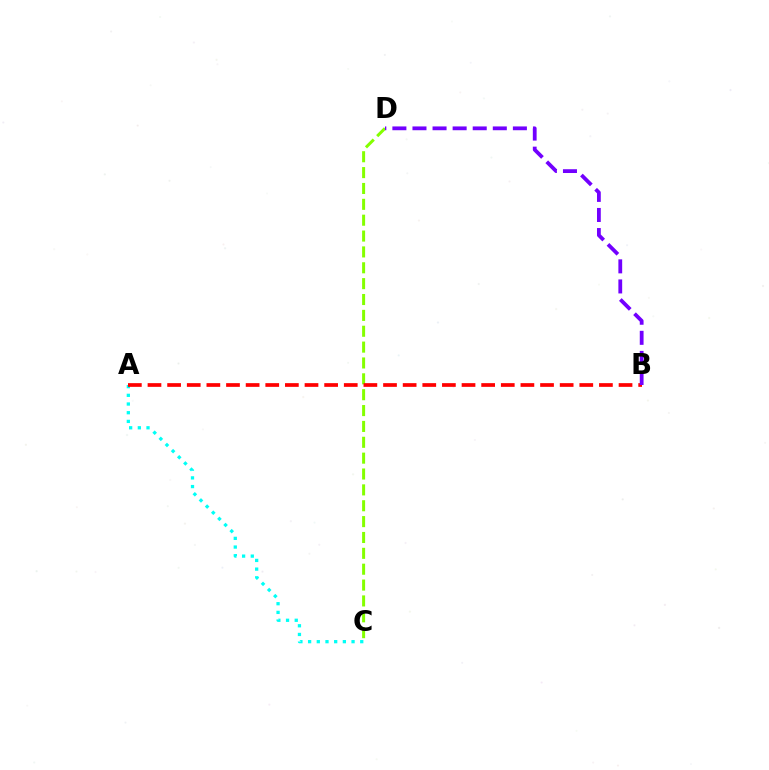{('A', 'C'): [{'color': '#00fff6', 'line_style': 'dotted', 'thickness': 2.36}], ('C', 'D'): [{'color': '#84ff00', 'line_style': 'dashed', 'thickness': 2.16}], ('A', 'B'): [{'color': '#ff0000', 'line_style': 'dashed', 'thickness': 2.67}], ('B', 'D'): [{'color': '#7200ff', 'line_style': 'dashed', 'thickness': 2.73}]}